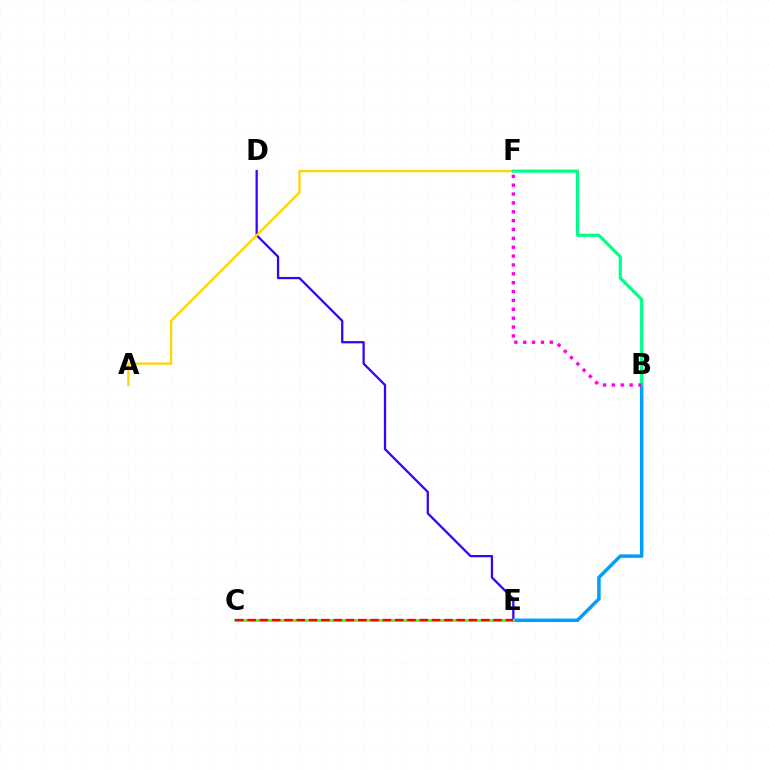{('D', 'E'): [{'color': '#3700ff', 'line_style': 'solid', 'thickness': 1.63}], ('B', 'E'): [{'color': '#009eff', 'line_style': 'solid', 'thickness': 2.5}], ('C', 'E'): [{'color': '#4fff00', 'line_style': 'solid', 'thickness': 2.06}, {'color': '#ff0000', 'line_style': 'dashed', 'thickness': 1.67}], ('A', 'F'): [{'color': '#ffd500', 'line_style': 'solid', 'thickness': 1.64}], ('B', 'F'): [{'color': '#00ff86', 'line_style': 'solid', 'thickness': 2.29}, {'color': '#ff00ed', 'line_style': 'dotted', 'thickness': 2.41}]}